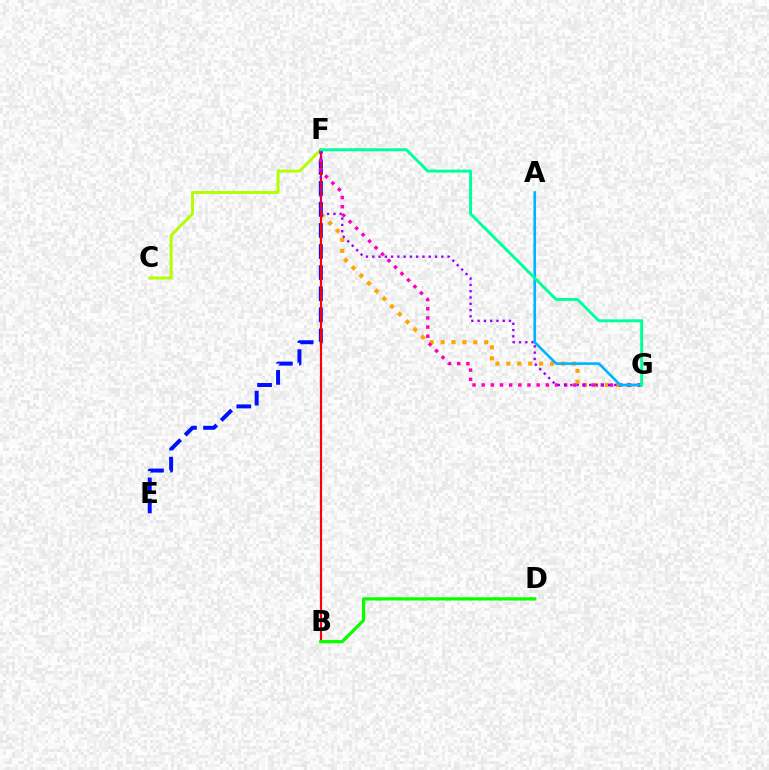{('F', 'G'): [{'color': '#ffa500', 'line_style': 'dotted', 'thickness': 2.96}, {'color': '#ff00bd', 'line_style': 'dotted', 'thickness': 2.49}, {'color': '#9b00ff', 'line_style': 'dotted', 'thickness': 1.71}, {'color': '#00ff9d', 'line_style': 'solid', 'thickness': 2.11}], ('E', 'F'): [{'color': '#0010ff', 'line_style': 'dashed', 'thickness': 2.86}], ('B', 'F'): [{'color': '#ff0000', 'line_style': 'solid', 'thickness': 1.57}], ('C', 'F'): [{'color': '#b3ff00', 'line_style': 'solid', 'thickness': 2.12}], ('B', 'D'): [{'color': '#08ff00', 'line_style': 'solid', 'thickness': 2.33}], ('A', 'G'): [{'color': '#00b5ff', 'line_style': 'solid', 'thickness': 1.9}]}